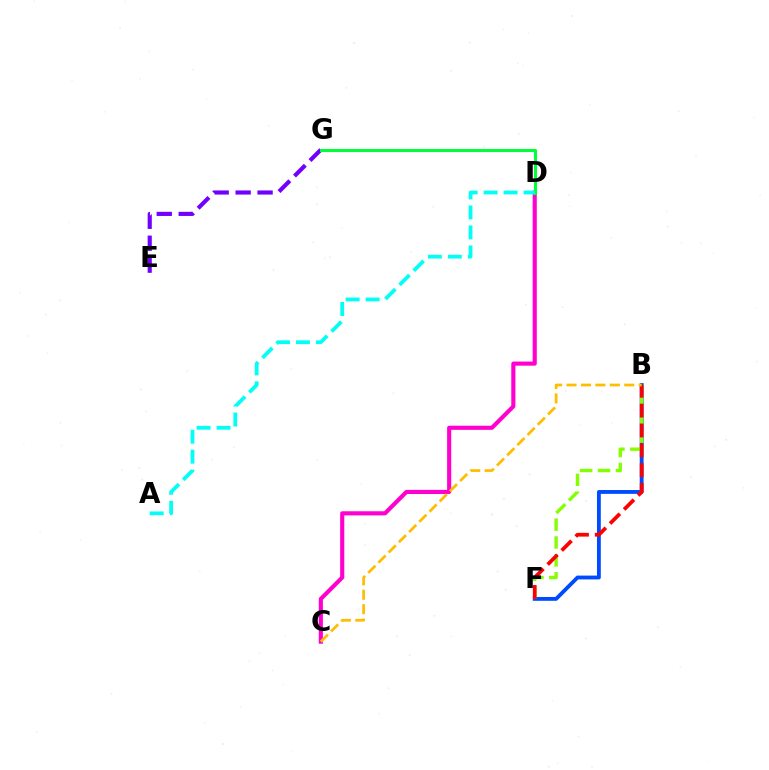{('B', 'F'): [{'color': '#004bff', 'line_style': 'solid', 'thickness': 2.76}, {'color': '#84ff00', 'line_style': 'dashed', 'thickness': 2.43}, {'color': '#ff0000', 'line_style': 'dashed', 'thickness': 2.7}], ('E', 'G'): [{'color': '#7200ff', 'line_style': 'dashed', 'thickness': 2.98}], ('C', 'D'): [{'color': '#ff00cf', 'line_style': 'solid', 'thickness': 2.97}], ('D', 'G'): [{'color': '#00ff39', 'line_style': 'solid', 'thickness': 2.19}], ('A', 'D'): [{'color': '#00fff6', 'line_style': 'dashed', 'thickness': 2.71}], ('B', 'C'): [{'color': '#ffbd00', 'line_style': 'dashed', 'thickness': 1.96}]}